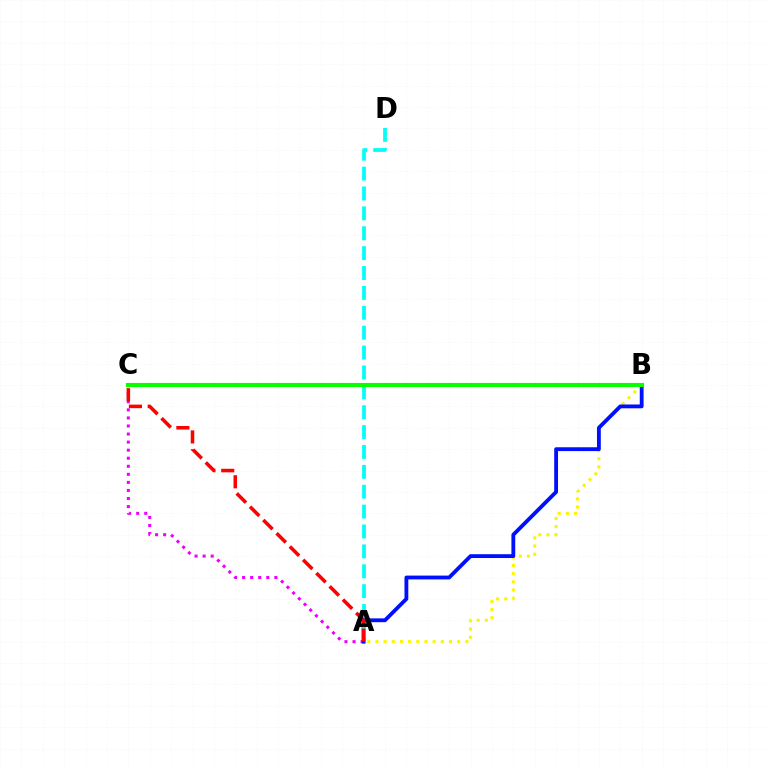{('A', 'B'): [{'color': '#fcf500', 'line_style': 'dotted', 'thickness': 2.22}, {'color': '#0010ff', 'line_style': 'solid', 'thickness': 2.76}], ('A', 'C'): [{'color': '#ee00ff', 'line_style': 'dotted', 'thickness': 2.19}, {'color': '#ff0000', 'line_style': 'dashed', 'thickness': 2.55}], ('A', 'D'): [{'color': '#00fff6', 'line_style': 'dashed', 'thickness': 2.7}], ('B', 'C'): [{'color': '#08ff00', 'line_style': 'solid', 'thickness': 2.94}]}